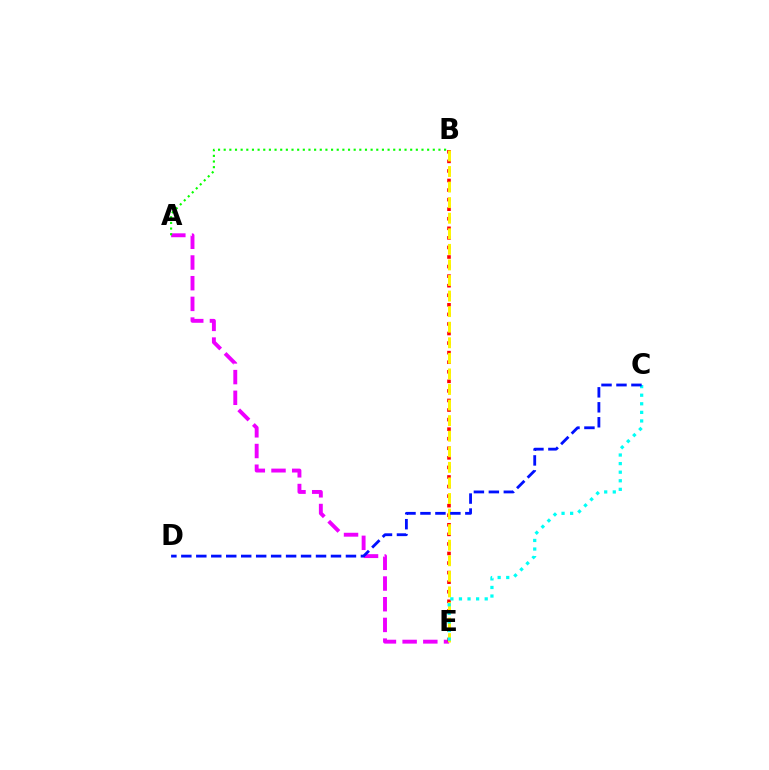{('A', 'E'): [{'color': '#ee00ff', 'line_style': 'dashed', 'thickness': 2.81}], ('B', 'E'): [{'color': '#ff0000', 'line_style': 'dotted', 'thickness': 2.6}, {'color': '#fcf500', 'line_style': 'dashed', 'thickness': 2.12}], ('C', 'E'): [{'color': '#00fff6', 'line_style': 'dotted', 'thickness': 2.33}], ('C', 'D'): [{'color': '#0010ff', 'line_style': 'dashed', 'thickness': 2.03}], ('A', 'B'): [{'color': '#08ff00', 'line_style': 'dotted', 'thickness': 1.54}]}